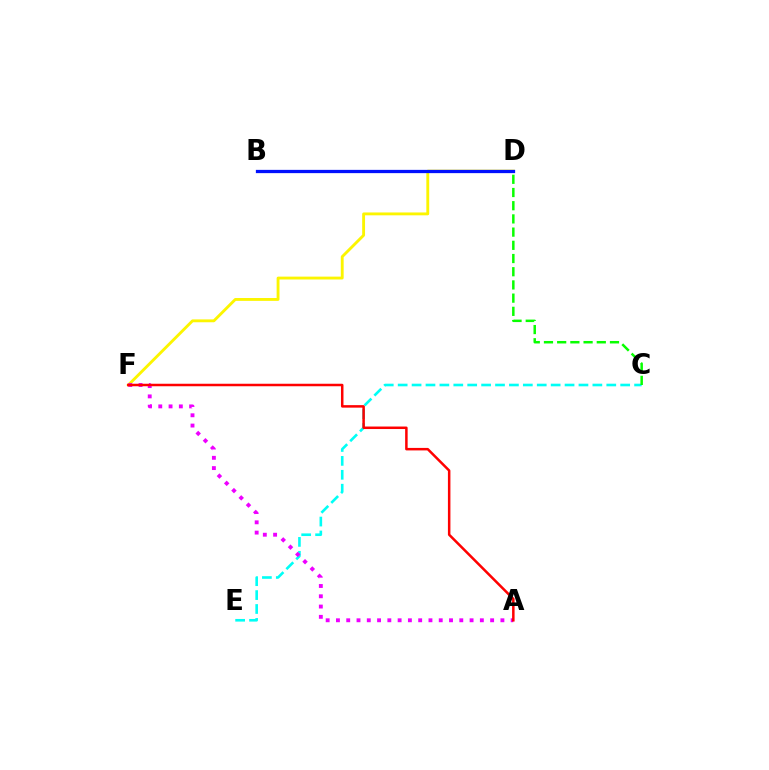{('D', 'F'): [{'color': '#fcf500', 'line_style': 'solid', 'thickness': 2.06}], ('C', 'E'): [{'color': '#00fff6', 'line_style': 'dashed', 'thickness': 1.89}], ('B', 'D'): [{'color': '#0010ff', 'line_style': 'solid', 'thickness': 2.35}], ('A', 'F'): [{'color': '#ee00ff', 'line_style': 'dotted', 'thickness': 2.79}, {'color': '#ff0000', 'line_style': 'solid', 'thickness': 1.8}], ('C', 'D'): [{'color': '#08ff00', 'line_style': 'dashed', 'thickness': 1.79}]}